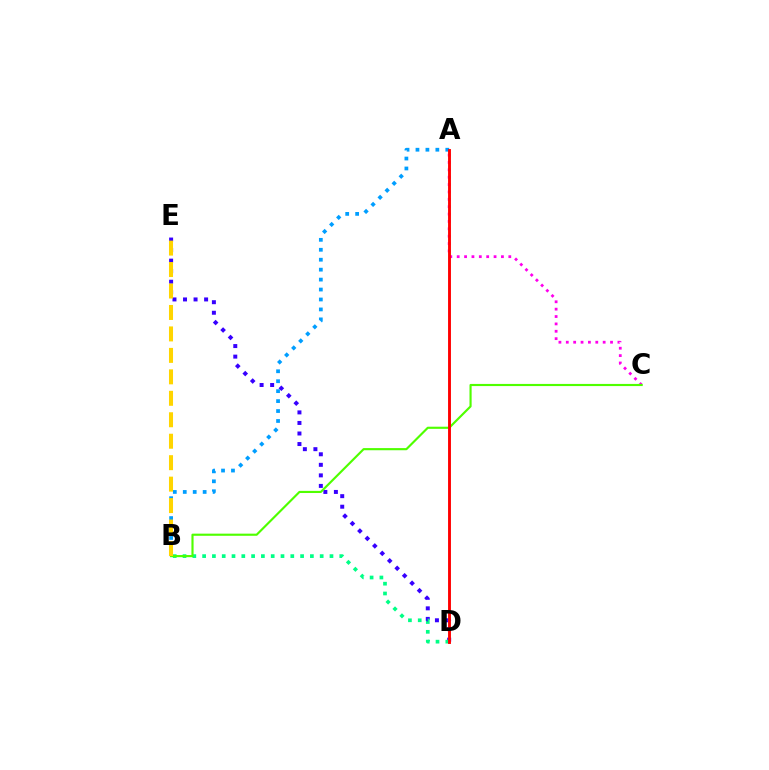{('D', 'E'): [{'color': '#3700ff', 'line_style': 'dotted', 'thickness': 2.86}], ('B', 'D'): [{'color': '#00ff86', 'line_style': 'dotted', 'thickness': 2.66}], ('A', 'C'): [{'color': '#ff00ed', 'line_style': 'dotted', 'thickness': 2.0}], ('A', 'B'): [{'color': '#009eff', 'line_style': 'dotted', 'thickness': 2.7}], ('B', 'C'): [{'color': '#4fff00', 'line_style': 'solid', 'thickness': 1.54}], ('A', 'D'): [{'color': '#ff0000', 'line_style': 'solid', 'thickness': 2.08}], ('B', 'E'): [{'color': '#ffd500', 'line_style': 'dashed', 'thickness': 2.92}]}